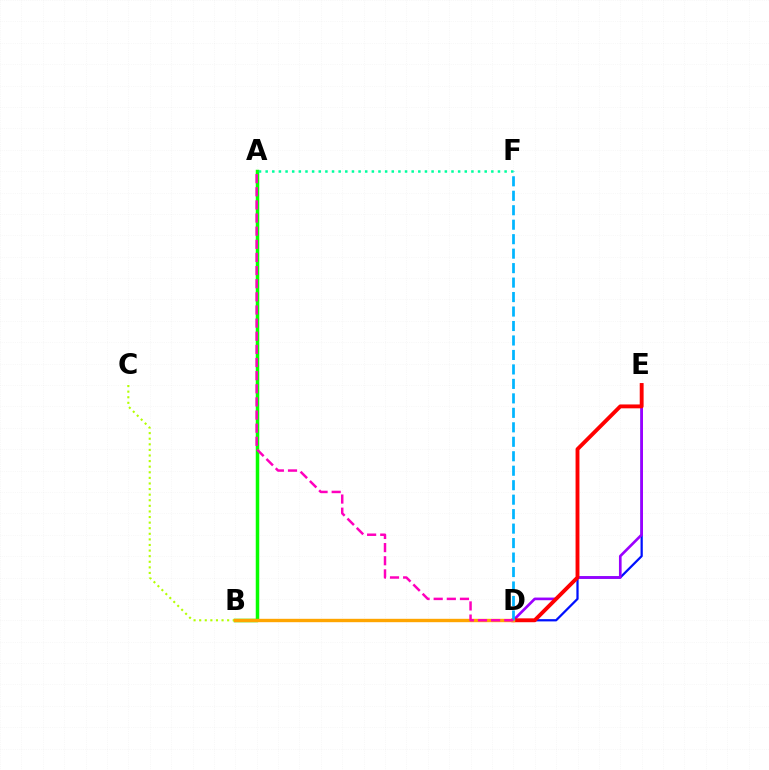{('A', 'B'): [{'color': '#08ff00', 'line_style': 'solid', 'thickness': 2.52}], ('B', 'C'): [{'color': '#b3ff00', 'line_style': 'dotted', 'thickness': 1.52}], ('D', 'E'): [{'color': '#0010ff', 'line_style': 'solid', 'thickness': 1.62}, {'color': '#9b00ff', 'line_style': 'solid', 'thickness': 1.92}, {'color': '#ff0000', 'line_style': 'solid', 'thickness': 2.79}], ('A', 'F'): [{'color': '#00ff9d', 'line_style': 'dotted', 'thickness': 1.8}], ('B', 'D'): [{'color': '#ffa500', 'line_style': 'solid', 'thickness': 2.43}], ('D', 'F'): [{'color': '#00b5ff', 'line_style': 'dashed', 'thickness': 1.97}], ('A', 'D'): [{'color': '#ff00bd', 'line_style': 'dashed', 'thickness': 1.78}]}